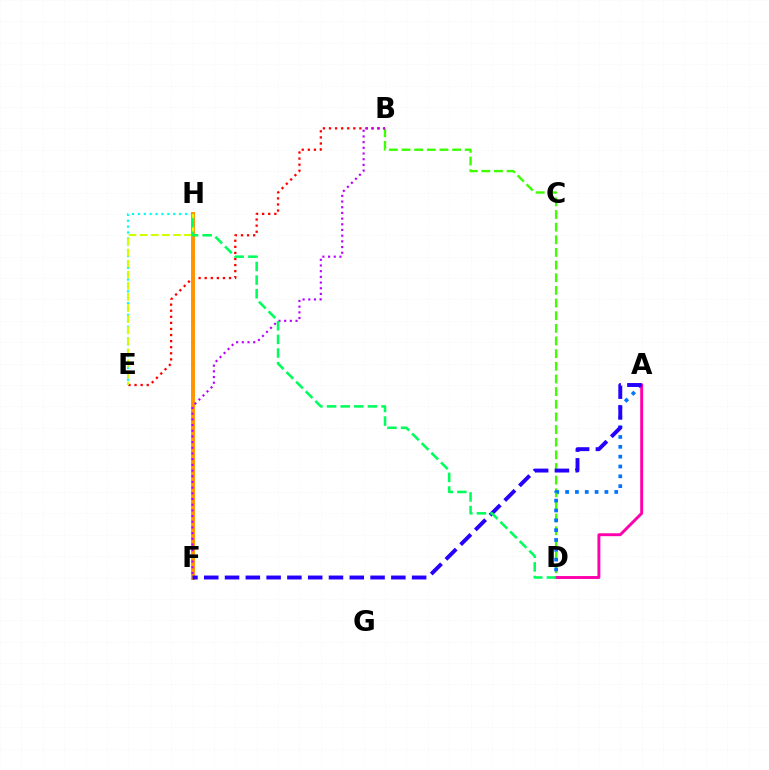{('B', 'D'): [{'color': '#3dff00', 'line_style': 'dashed', 'thickness': 1.72}], ('A', 'D'): [{'color': '#0074ff', 'line_style': 'dotted', 'thickness': 2.67}, {'color': '#ff00ac', 'line_style': 'solid', 'thickness': 2.09}], ('E', 'H'): [{'color': '#00fff6', 'line_style': 'dotted', 'thickness': 1.6}, {'color': '#d1ff00', 'line_style': 'dashed', 'thickness': 1.51}], ('B', 'E'): [{'color': '#ff0000', 'line_style': 'dotted', 'thickness': 1.65}], ('F', 'H'): [{'color': '#ff9400', 'line_style': 'solid', 'thickness': 2.83}], ('A', 'F'): [{'color': '#2500ff', 'line_style': 'dashed', 'thickness': 2.82}], ('B', 'F'): [{'color': '#b900ff', 'line_style': 'dotted', 'thickness': 1.55}], ('D', 'H'): [{'color': '#00ff5c', 'line_style': 'dashed', 'thickness': 1.85}]}